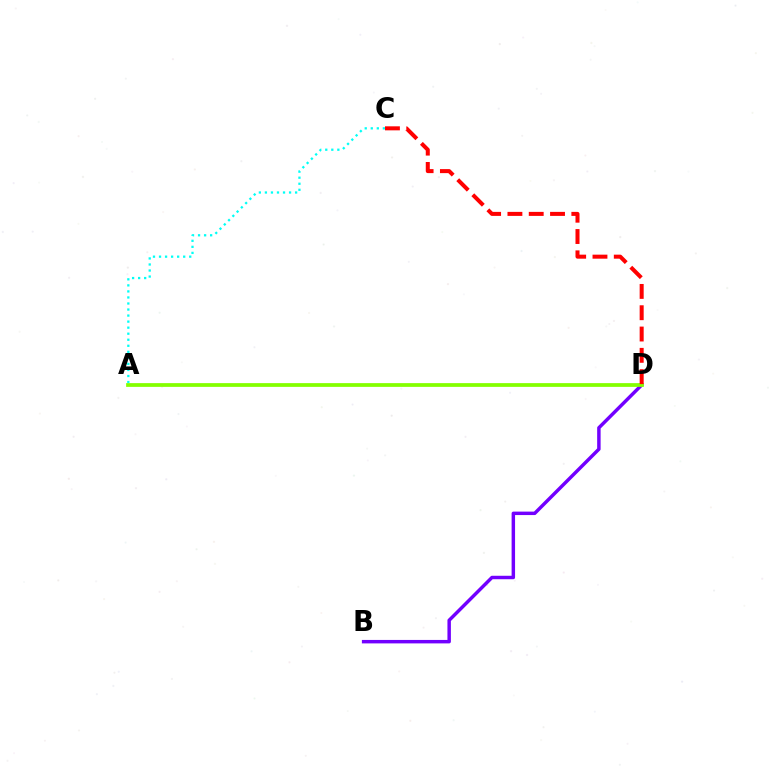{('A', 'C'): [{'color': '#00fff6', 'line_style': 'dotted', 'thickness': 1.64}], ('B', 'D'): [{'color': '#7200ff', 'line_style': 'solid', 'thickness': 2.49}], ('A', 'D'): [{'color': '#84ff00', 'line_style': 'solid', 'thickness': 2.69}], ('C', 'D'): [{'color': '#ff0000', 'line_style': 'dashed', 'thickness': 2.89}]}